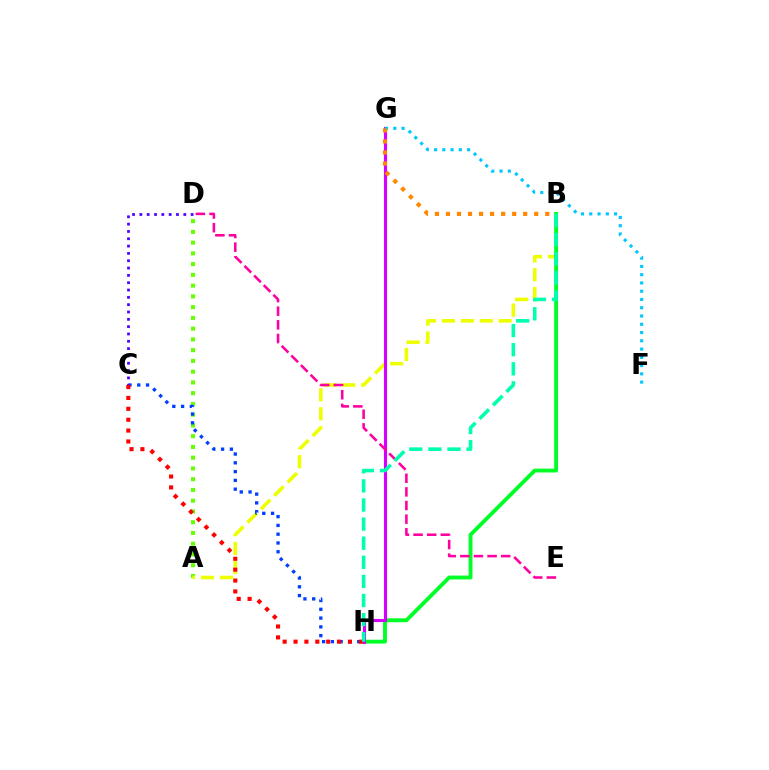{('A', 'D'): [{'color': '#66ff00', 'line_style': 'dotted', 'thickness': 2.92}], ('A', 'B'): [{'color': '#eeff00', 'line_style': 'dashed', 'thickness': 2.57}], ('C', 'H'): [{'color': '#003fff', 'line_style': 'dotted', 'thickness': 2.39}, {'color': '#ff0000', 'line_style': 'dotted', 'thickness': 2.96}], ('B', 'H'): [{'color': '#00ff27', 'line_style': 'solid', 'thickness': 2.78}, {'color': '#00ffaf', 'line_style': 'dashed', 'thickness': 2.6}], ('C', 'D'): [{'color': '#4f00ff', 'line_style': 'dotted', 'thickness': 1.99}], ('G', 'H'): [{'color': '#d600ff', 'line_style': 'solid', 'thickness': 2.25}], ('D', 'E'): [{'color': '#ff00a0', 'line_style': 'dashed', 'thickness': 1.85}], ('F', 'G'): [{'color': '#00c7ff', 'line_style': 'dotted', 'thickness': 2.25}], ('B', 'G'): [{'color': '#ff8800', 'line_style': 'dotted', 'thickness': 3.0}]}